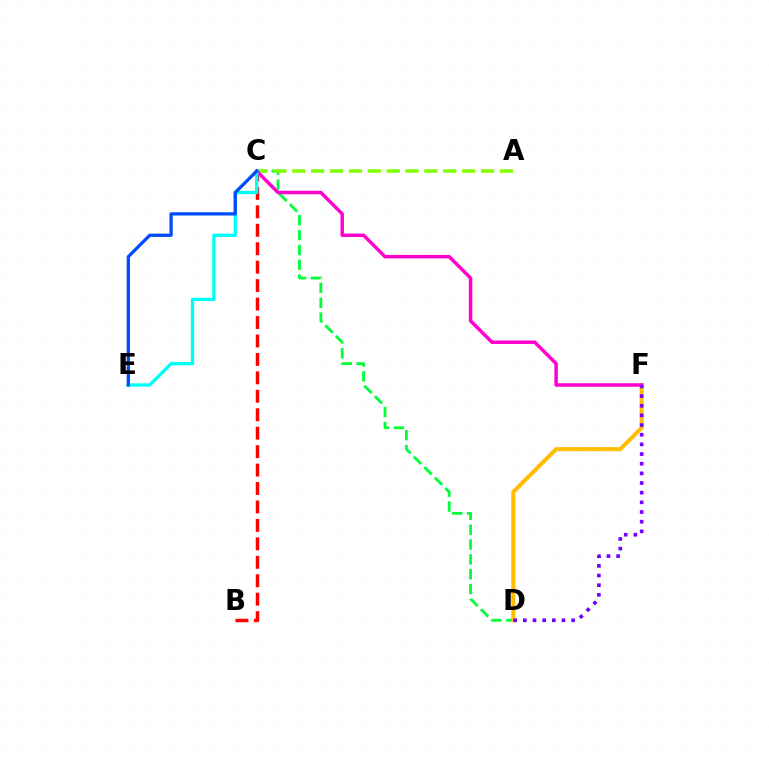{('B', 'C'): [{'color': '#ff0000', 'line_style': 'dashed', 'thickness': 2.51}], ('C', 'D'): [{'color': '#00ff39', 'line_style': 'dashed', 'thickness': 2.02}], ('A', 'C'): [{'color': '#84ff00', 'line_style': 'dashed', 'thickness': 2.56}], ('D', 'F'): [{'color': '#ffbd00', 'line_style': 'solid', 'thickness': 2.92}, {'color': '#7200ff', 'line_style': 'dotted', 'thickness': 2.63}], ('C', 'F'): [{'color': '#ff00cf', 'line_style': 'solid', 'thickness': 2.5}], ('C', 'E'): [{'color': '#00fff6', 'line_style': 'solid', 'thickness': 2.4}, {'color': '#004bff', 'line_style': 'solid', 'thickness': 2.35}]}